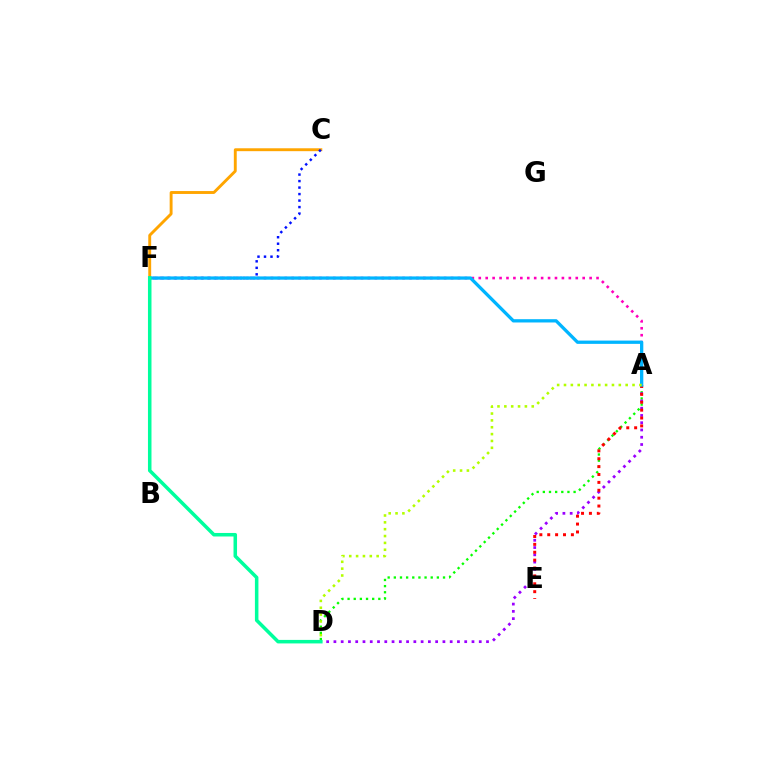{('A', 'D'): [{'color': '#08ff00', 'line_style': 'dotted', 'thickness': 1.67}, {'color': '#9b00ff', 'line_style': 'dotted', 'thickness': 1.97}, {'color': '#b3ff00', 'line_style': 'dotted', 'thickness': 1.86}], ('C', 'F'): [{'color': '#ffa500', 'line_style': 'solid', 'thickness': 2.08}, {'color': '#0010ff', 'line_style': 'dotted', 'thickness': 1.77}], ('A', 'F'): [{'color': '#ff00bd', 'line_style': 'dotted', 'thickness': 1.88}, {'color': '#00b5ff', 'line_style': 'solid', 'thickness': 2.36}], ('A', 'E'): [{'color': '#ff0000', 'line_style': 'dotted', 'thickness': 2.14}], ('D', 'F'): [{'color': '#00ff9d', 'line_style': 'solid', 'thickness': 2.53}]}